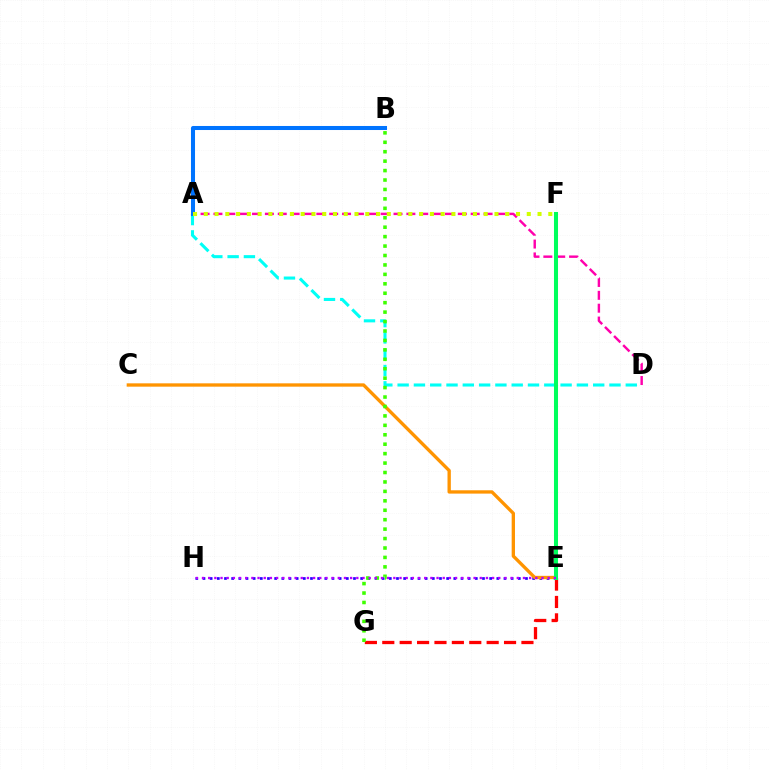{('A', 'D'): [{'color': '#00fff6', 'line_style': 'dashed', 'thickness': 2.21}, {'color': '#ff00ac', 'line_style': 'dashed', 'thickness': 1.75}], ('E', 'H'): [{'color': '#2500ff', 'line_style': 'dotted', 'thickness': 1.95}, {'color': '#b900ff', 'line_style': 'dotted', 'thickness': 1.68}], ('A', 'B'): [{'color': '#0074ff', 'line_style': 'solid', 'thickness': 2.91}], ('E', 'G'): [{'color': '#ff0000', 'line_style': 'dashed', 'thickness': 2.36}], ('C', 'E'): [{'color': '#ff9400', 'line_style': 'solid', 'thickness': 2.4}], ('E', 'F'): [{'color': '#00ff5c', 'line_style': 'solid', 'thickness': 2.91}], ('B', 'G'): [{'color': '#3dff00', 'line_style': 'dotted', 'thickness': 2.56}], ('A', 'F'): [{'color': '#d1ff00', 'line_style': 'dotted', 'thickness': 2.92}]}